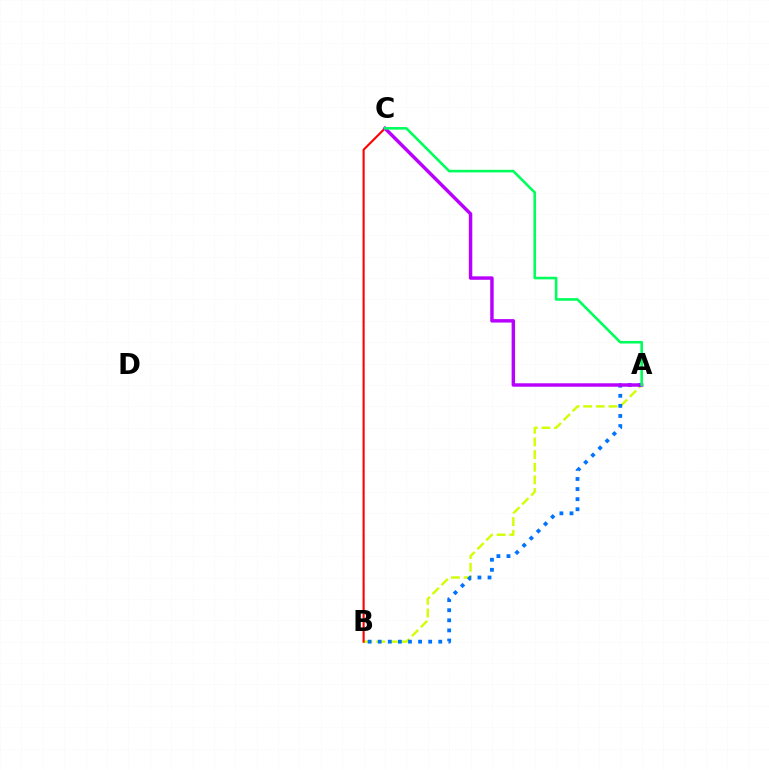{('A', 'B'): [{'color': '#d1ff00', 'line_style': 'dashed', 'thickness': 1.72}, {'color': '#0074ff', 'line_style': 'dotted', 'thickness': 2.74}], ('B', 'C'): [{'color': '#ff0000', 'line_style': 'solid', 'thickness': 1.51}], ('A', 'C'): [{'color': '#b900ff', 'line_style': 'solid', 'thickness': 2.48}, {'color': '#00ff5c', 'line_style': 'solid', 'thickness': 1.87}]}